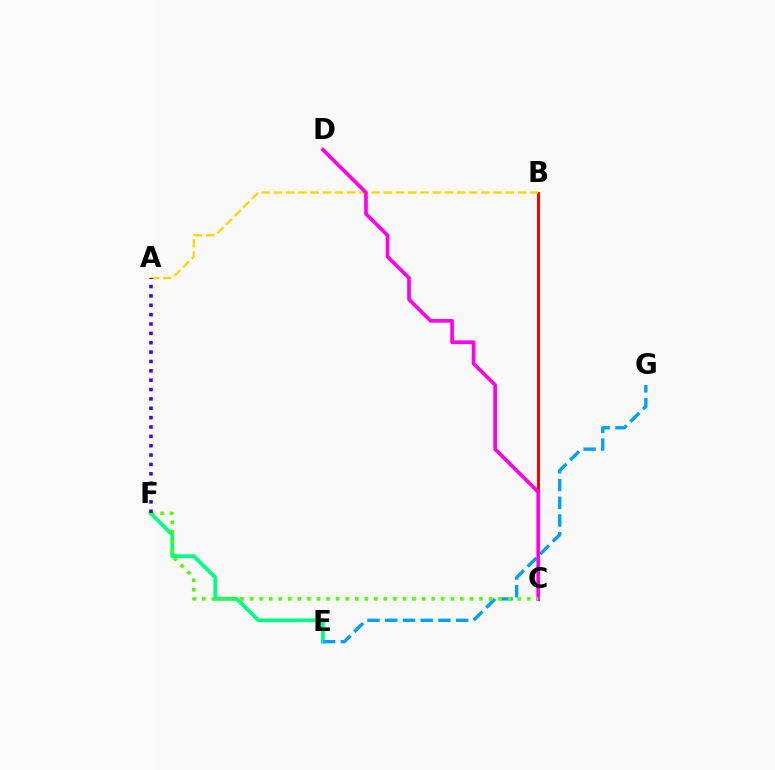{('E', 'F'): [{'color': '#00ff86', 'line_style': 'solid', 'thickness': 2.7}], ('E', 'G'): [{'color': '#009eff', 'line_style': 'dashed', 'thickness': 2.41}], ('B', 'C'): [{'color': '#ff0000', 'line_style': 'solid', 'thickness': 2.19}], ('A', 'B'): [{'color': '#ffd500', 'line_style': 'dashed', 'thickness': 1.66}], ('C', 'D'): [{'color': '#ff00ed', 'line_style': 'solid', 'thickness': 2.63}], ('C', 'F'): [{'color': '#4fff00', 'line_style': 'dotted', 'thickness': 2.6}], ('A', 'F'): [{'color': '#3700ff', 'line_style': 'dotted', 'thickness': 2.54}]}